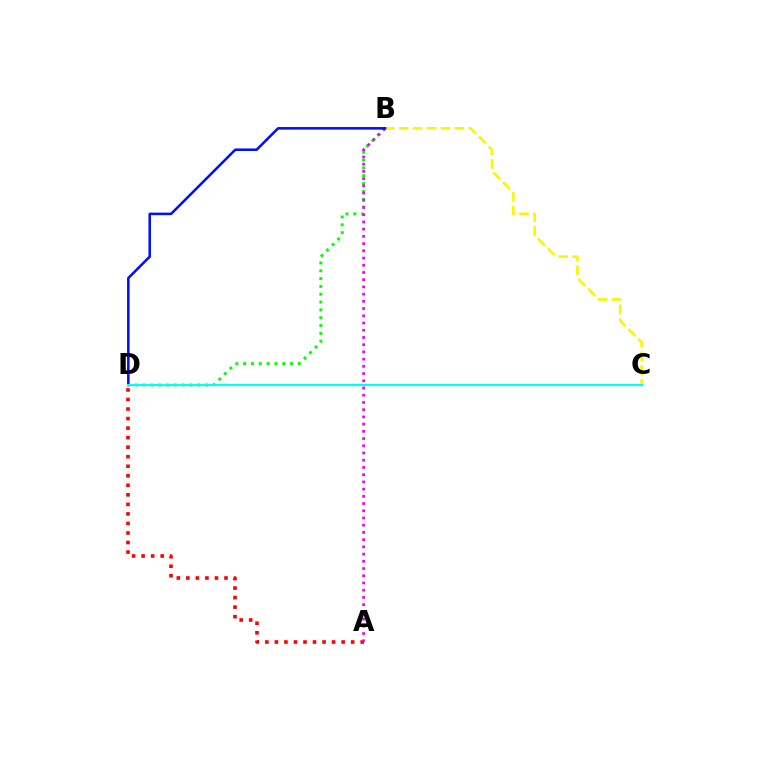{('A', 'D'): [{'color': '#ff0000', 'line_style': 'dotted', 'thickness': 2.59}], ('B', 'C'): [{'color': '#fcf500', 'line_style': 'dashed', 'thickness': 1.89}], ('B', 'D'): [{'color': '#08ff00', 'line_style': 'dotted', 'thickness': 2.13}, {'color': '#0010ff', 'line_style': 'solid', 'thickness': 1.84}], ('A', 'B'): [{'color': '#ee00ff', 'line_style': 'dotted', 'thickness': 1.96}], ('C', 'D'): [{'color': '#00fff6', 'line_style': 'solid', 'thickness': 1.55}]}